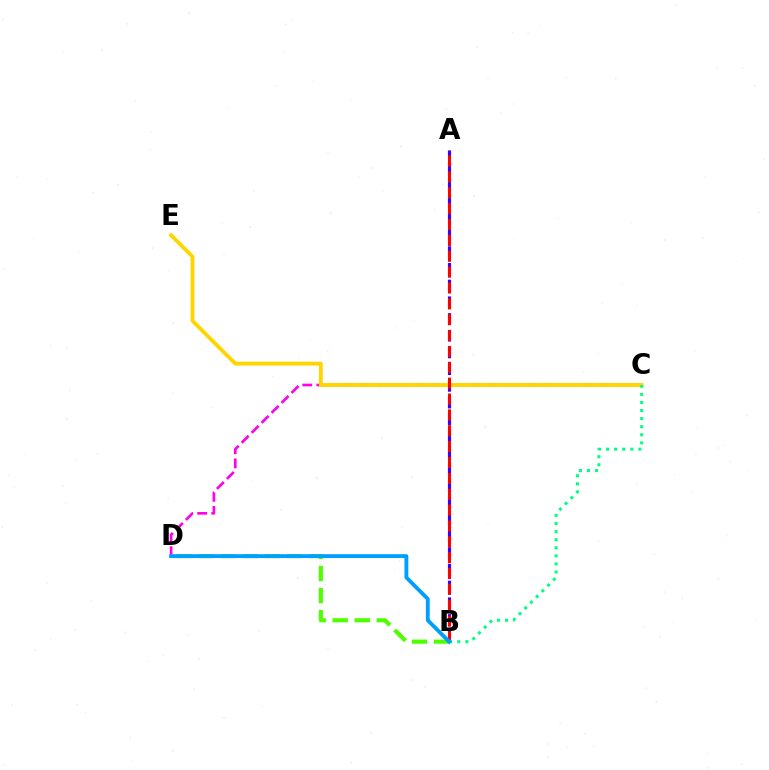{('B', 'D'): [{'color': '#4fff00', 'line_style': 'dashed', 'thickness': 2.99}, {'color': '#009eff', 'line_style': 'solid', 'thickness': 2.77}], ('A', 'B'): [{'color': '#3700ff', 'line_style': 'dashed', 'thickness': 2.27}, {'color': '#ff0000', 'line_style': 'dashed', 'thickness': 2.15}], ('C', 'D'): [{'color': '#ff00ed', 'line_style': 'dashed', 'thickness': 1.92}], ('C', 'E'): [{'color': '#ffd500', 'line_style': 'solid', 'thickness': 2.77}], ('B', 'C'): [{'color': '#00ff86', 'line_style': 'dotted', 'thickness': 2.2}]}